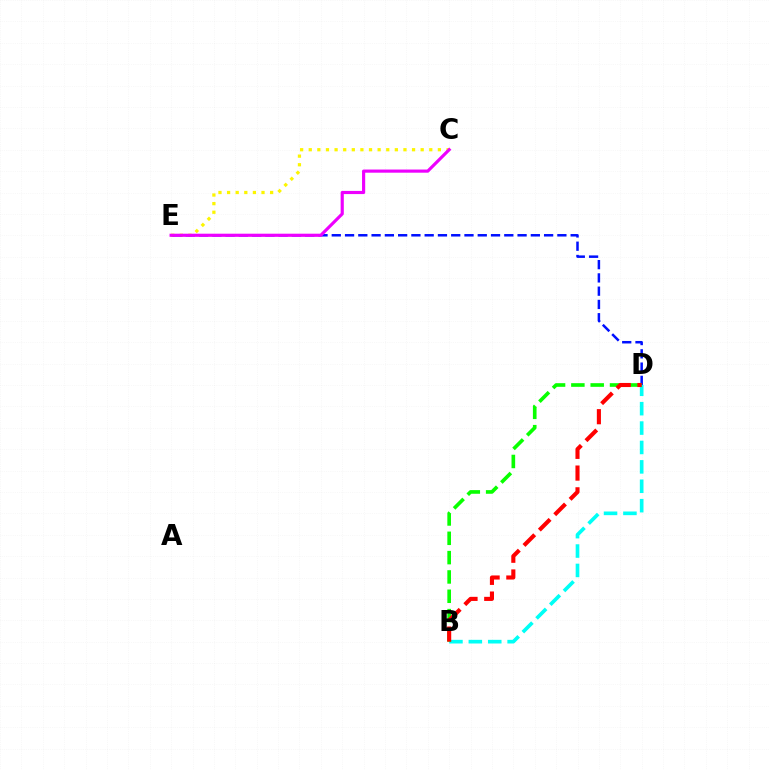{('C', 'E'): [{'color': '#fcf500', 'line_style': 'dotted', 'thickness': 2.34}, {'color': '#ee00ff', 'line_style': 'solid', 'thickness': 2.27}], ('D', 'E'): [{'color': '#0010ff', 'line_style': 'dashed', 'thickness': 1.8}], ('B', 'D'): [{'color': '#00fff6', 'line_style': 'dashed', 'thickness': 2.64}, {'color': '#08ff00', 'line_style': 'dashed', 'thickness': 2.63}, {'color': '#ff0000', 'line_style': 'dashed', 'thickness': 2.95}]}